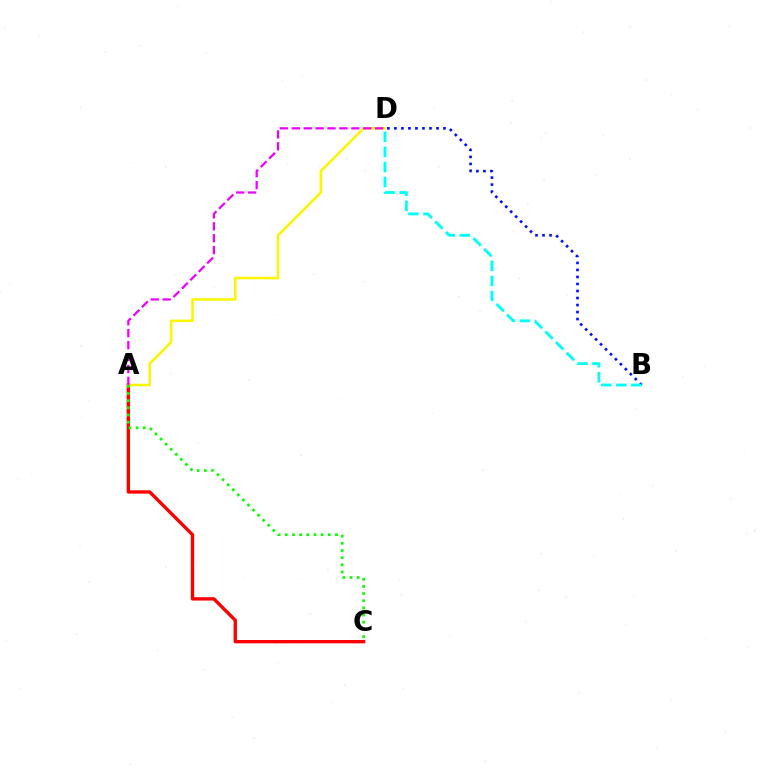{('B', 'D'): [{'color': '#0010ff', 'line_style': 'dotted', 'thickness': 1.91}, {'color': '#00fff6', 'line_style': 'dashed', 'thickness': 2.05}], ('A', 'C'): [{'color': '#ff0000', 'line_style': 'solid', 'thickness': 2.41}, {'color': '#08ff00', 'line_style': 'dotted', 'thickness': 1.95}], ('A', 'D'): [{'color': '#fcf500', 'line_style': 'solid', 'thickness': 1.82}, {'color': '#ee00ff', 'line_style': 'dashed', 'thickness': 1.62}]}